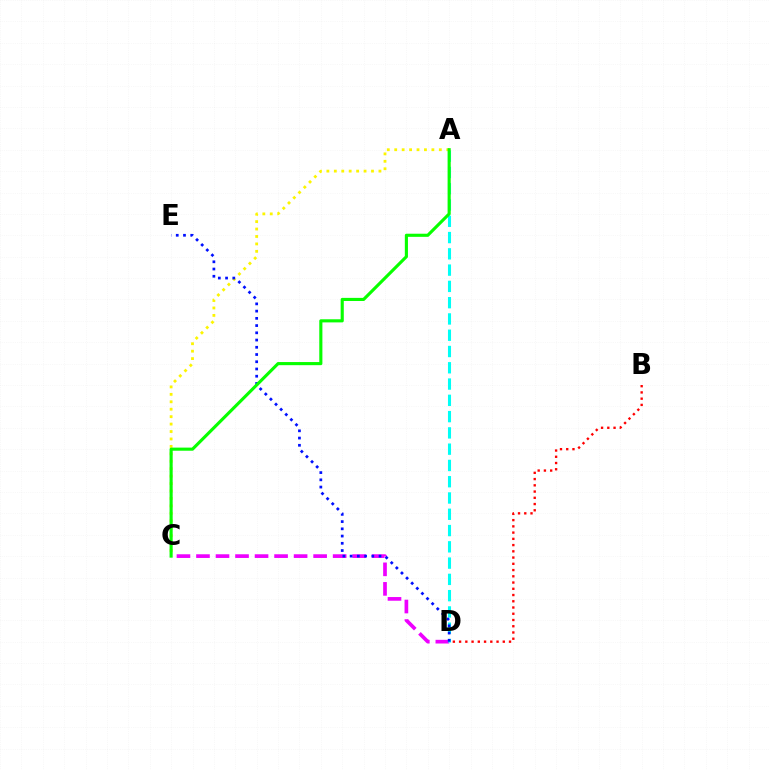{('C', 'D'): [{'color': '#ee00ff', 'line_style': 'dashed', 'thickness': 2.65}], ('A', 'C'): [{'color': '#fcf500', 'line_style': 'dotted', 'thickness': 2.02}, {'color': '#08ff00', 'line_style': 'solid', 'thickness': 2.25}], ('A', 'D'): [{'color': '#00fff6', 'line_style': 'dashed', 'thickness': 2.21}], ('D', 'E'): [{'color': '#0010ff', 'line_style': 'dotted', 'thickness': 1.97}], ('B', 'D'): [{'color': '#ff0000', 'line_style': 'dotted', 'thickness': 1.7}]}